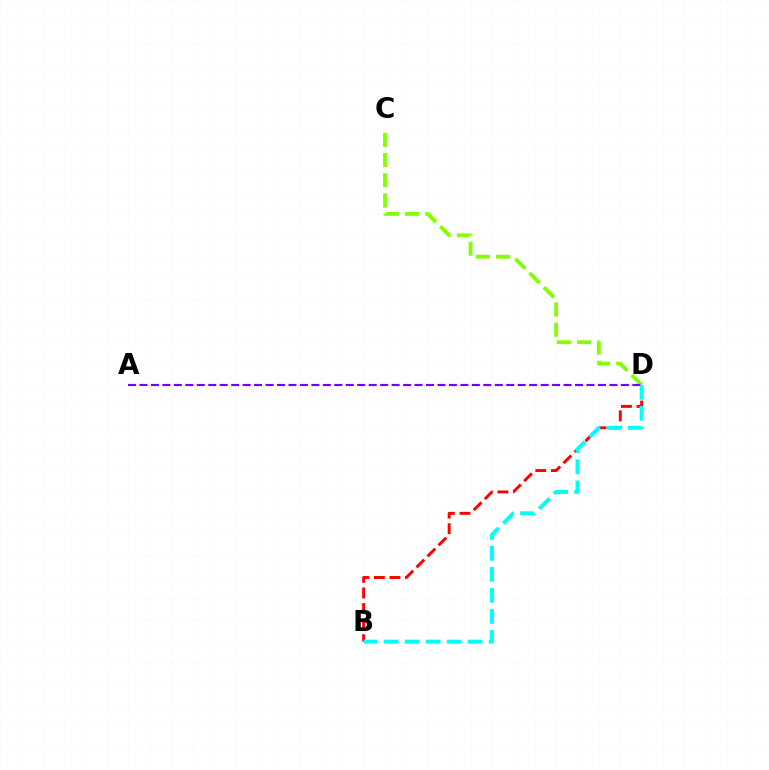{('C', 'D'): [{'color': '#84ff00', 'line_style': 'dashed', 'thickness': 2.75}], ('B', 'D'): [{'color': '#ff0000', 'line_style': 'dashed', 'thickness': 2.12}, {'color': '#00fff6', 'line_style': 'dashed', 'thickness': 2.85}], ('A', 'D'): [{'color': '#7200ff', 'line_style': 'dashed', 'thickness': 1.56}]}